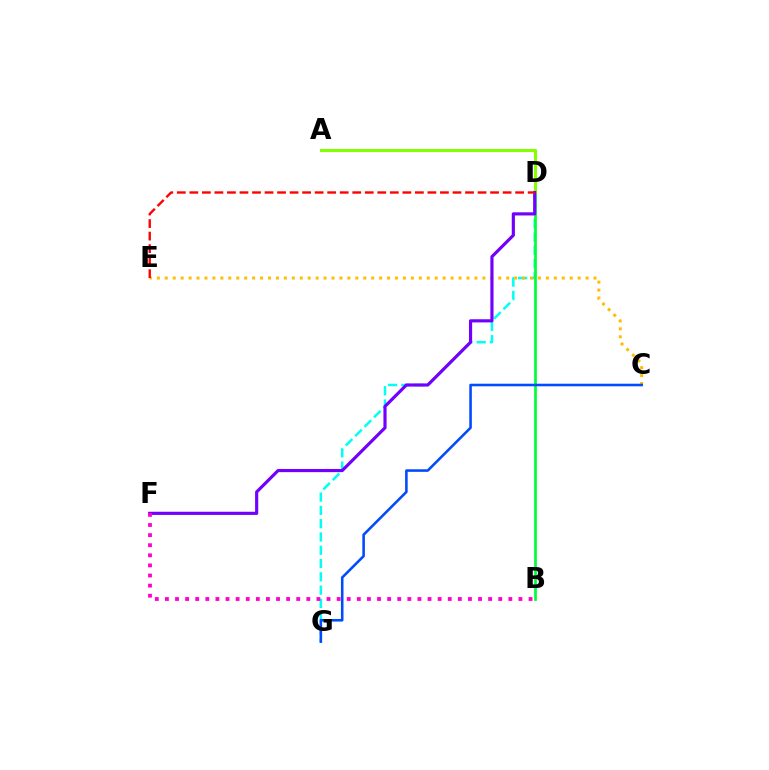{('D', 'G'): [{'color': '#00fff6', 'line_style': 'dashed', 'thickness': 1.81}], ('B', 'D'): [{'color': '#00ff39', 'line_style': 'solid', 'thickness': 1.97}], ('C', 'E'): [{'color': '#ffbd00', 'line_style': 'dotted', 'thickness': 2.16}], ('C', 'G'): [{'color': '#004bff', 'line_style': 'solid', 'thickness': 1.85}], ('A', 'D'): [{'color': '#84ff00', 'line_style': 'solid', 'thickness': 2.22}], ('D', 'F'): [{'color': '#7200ff', 'line_style': 'solid', 'thickness': 2.28}], ('B', 'F'): [{'color': '#ff00cf', 'line_style': 'dotted', 'thickness': 2.74}], ('D', 'E'): [{'color': '#ff0000', 'line_style': 'dashed', 'thickness': 1.7}]}